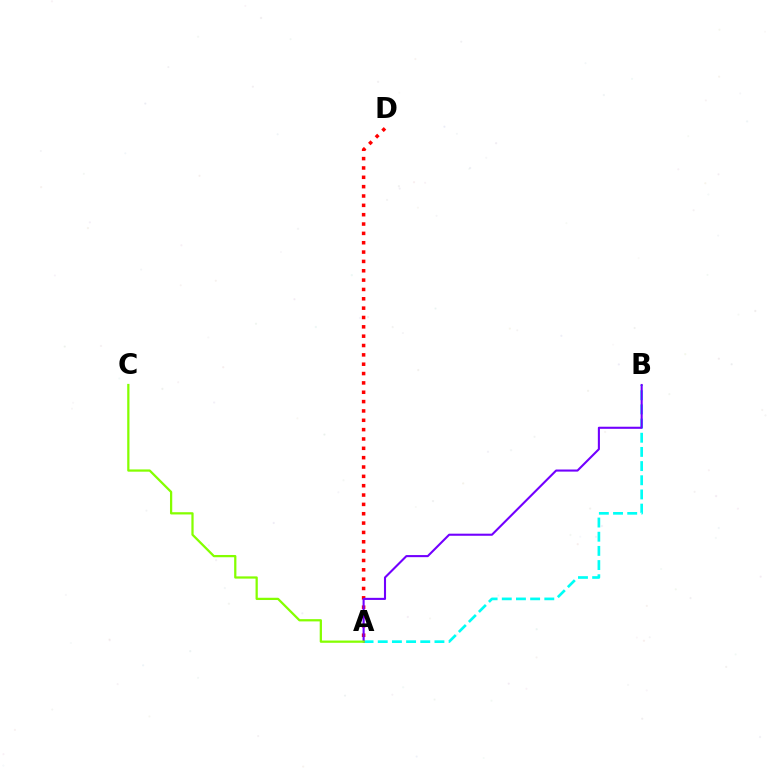{('A', 'B'): [{'color': '#00fff6', 'line_style': 'dashed', 'thickness': 1.93}, {'color': '#7200ff', 'line_style': 'solid', 'thickness': 1.51}], ('A', 'D'): [{'color': '#ff0000', 'line_style': 'dotted', 'thickness': 2.54}], ('A', 'C'): [{'color': '#84ff00', 'line_style': 'solid', 'thickness': 1.62}]}